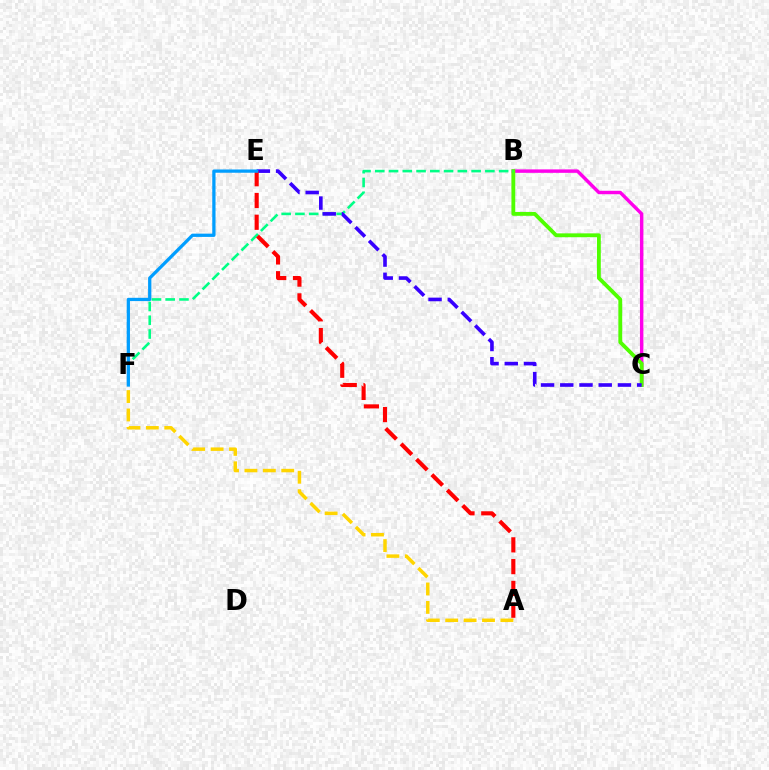{('B', 'C'): [{'color': '#ff00ed', 'line_style': 'solid', 'thickness': 2.47}, {'color': '#4fff00', 'line_style': 'solid', 'thickness': 2.76}], ('B', 'F'): [{'color': '#00ff86', 'line_style': 'dashed', 'thickness': 1.87}], ('C', 'E'): [{'color': '#3700ff', 'line_style': 'dashed', 'thickness': 2.61}], ('A', 'E'): [{'color': '#ff0000', 'line_style': 'dashed', 'thickness': 2.96}], ('E', 'F'): [{'color': '#009eff', 'line_style': 'solid', 'thickness': 2.35}], ('A', 'F'): [{'color': '#ffd500', 'line_style': 'dashed', 'thickness': 2.5}]}